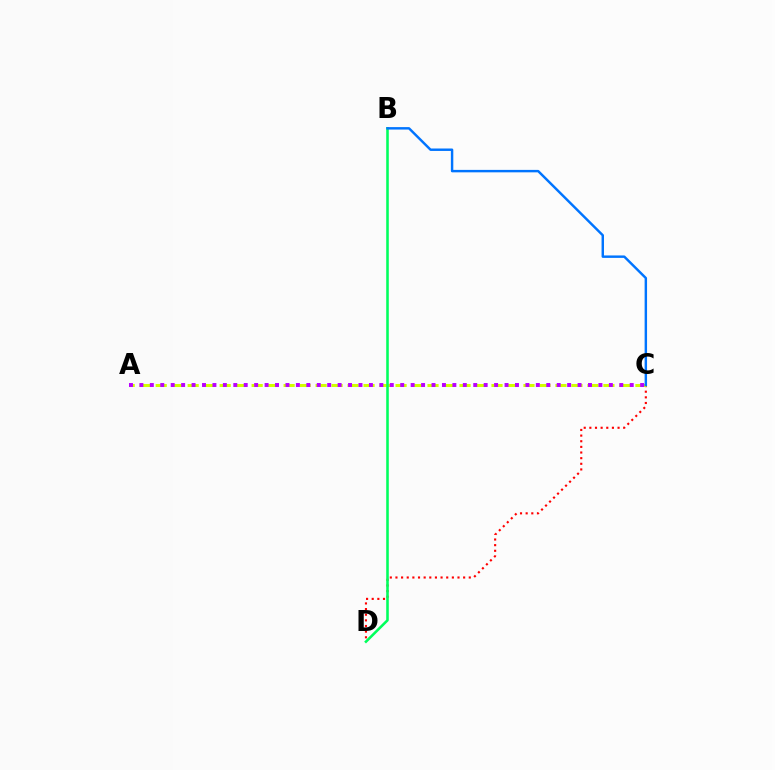{('C', 'D'): [{'color': '#ff0000', 'line_style': 'dotted', 'thickness': 1.53}], ('A', 'C'): [{'color': '#d1ff00', 'line_style': 'dashed', 'thickness': 2.17}, {'color': '#b900ff', 'line_style': 'dotted', 'thickness': 2.83}], ('B', 'D'): [{'color': '#00ff5c', 'line_style': 'solid', 'thickness': 1.85}], ('B', 'C'): [{'color': '#0074ff', 'line_style': 'solid', 'thickness': 1.76}]}